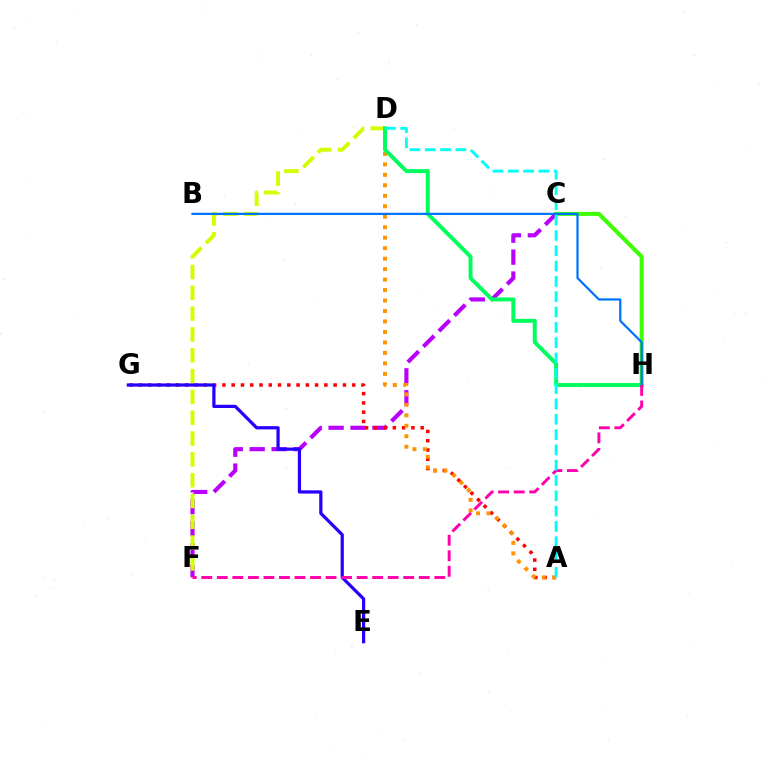{('C', 'H'): [{'color': '#3dff00', 'line_style': 'solid', 'thickness': 2.9}], ('C', 'F'): [{'color': '#b900ff', 'line_style': 'dashed', 'thickness': 2.98}], ('A', 'G'): [{'color': '#ff0000', 'line_style': 'dotted', 'thickness': 2.52}], ('D', 'F'): [{'color': '#d1ff00', 'line_style': 'dashed', 'thickness': 2.83}], ('A', 'D'): [{'color': '#ff9400', 'line_style': 'dotted', 'thickness': 2.85}, {'color': '#00fff6', 'line_style': 'dashed', 'thickness': 2.08}], ('D', 'H'): [{'color': '#00ff5c', 'line_style': 'solid', 'thickness': 2.85}], ('B', 'H'): [{'color': '#0074ff', 'line_style': 'solid', 'thickness': 1.6}], ('E', 'G'): [{'color': '#2500ff', 'line_style': 'solid', 'thickness': 2.32}], ('F', 'H'): [{'color': '#ff00ac', 'line_style': 'dashed', 'thickness': 2.11}]}